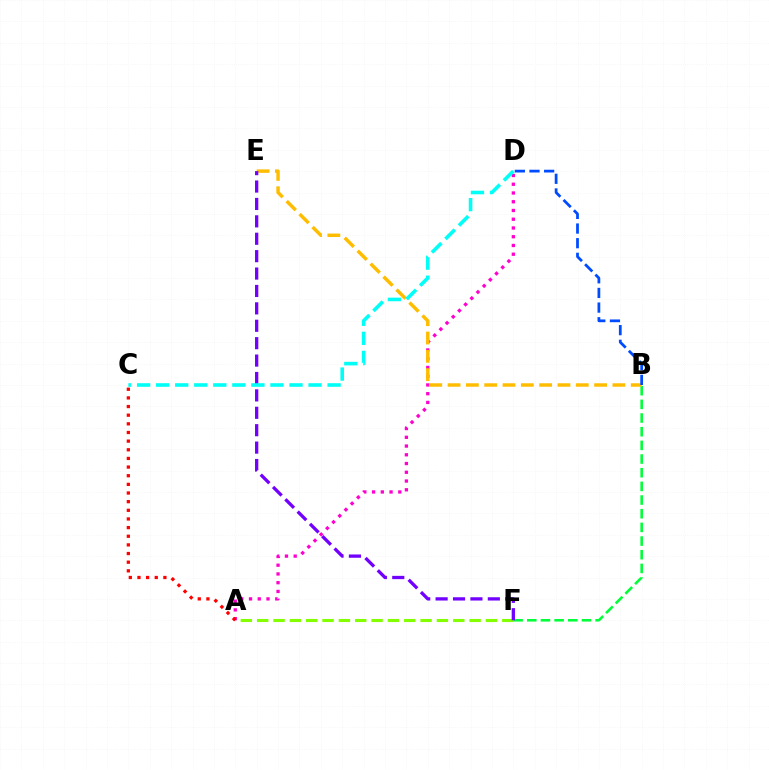{('B', 'F'): [{'color': '#00ff39', 'line_style': 'dashed', 'thickness': 1.86}], ('A', 'D'): [{'color': '#ff00cf', 'line_style': 'dotted', 'thickness': 2.38}], ('A', 'F'): [{'color': '#84ff00', 'line_style': 'dashed', 'thickness': 2.22}], ('B', 'E'): [{'color': '#ffbd00', 'line_style': 'dashed', 'thickness': 2.49}], ('B', 'D'): [{'color': '#004bff', 'line_style': 'dashed', 'thickness': 1.99}], ('E', 'F'): [{'color': '#7200ff', 'line_style': 'dashed', 'thickness': 2.36}], ('A', 'C'): [{'color': '#ff0000', 'line_style': 'dotted', 'thickness': 2.35}], ('C', 'D'): [{'color': '#00fff6', 'line_style': 'dashed', 'thickness': 2.59}]}